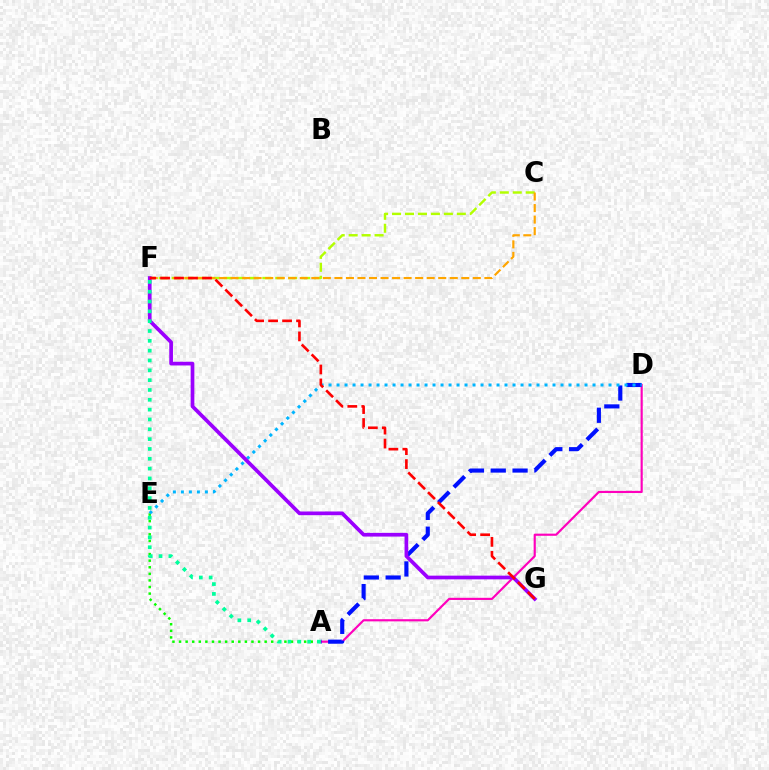{('A', 'D'): [{'color': '#ff00bd', 'line_style': 'solid', 'thickness': 1.55}, {'color': '#0010ff', 'line_style': 'dashed', 'thickness': 2.96}], ('C', 'F'): [{'color': '#b3ff00', 'line_style': 'dashed', 'thickness': 1.76}, {'color': '#ffa500', 'line_style': 'dashed', 'thickness': 1.57}], ('A', 'E'): [{'color': '#08ff00', 'line_style': 'dotted', 'thickness': 1.79}], ('D', 'E'): [{'color': '#00b5ff', 'line_style': 'dotted', 'thickness': 2.17}], ('F', 'G'): [{'color': '#9b00ff', 'line_style': 'solid', 'thickness': 2.67}, {'color': '#ff0000', 'line_style': 'dashed', 'thickness': 1.9}], ('A', 'F'): [{'color': '#00ff9d', 'line_style': 'dotted', 'thickness': 2.67}]}